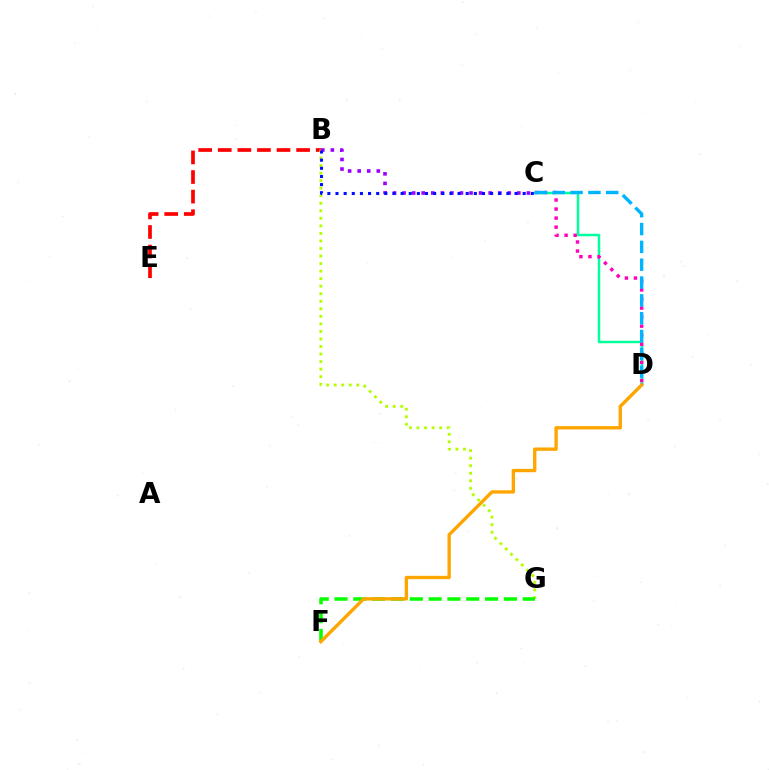{('B', 'E'): [{'color': '#ff0000', 'line_style': 'dashed', 'thickness': 2.66}], ('C', 'D'): [{'color': '#00ff9d', 'line_style': 'solid', 'thickness': 1.79}, {'color': '#ff00bd', 'line_style': 'dotted', 'thickness': 2.46}, {'color': '#00b5ff', 'line_style': 'dashed', 'thickness': 2.42}], ('B', 'G'): [{'color': '#b3ff00', 'line_style': 'dotted', 'thickness': 2.05}], ('B', 'C'): [{'color': '#9b00ff', 'line_style': 'dotted', 'thickness': 2.6}, {'color': '#0010ff', 'line_style': 'dotted', 'thickness': 2.21}], ('F', 'G'): [{'color': '#08ff00', 'line_style': 'dashed', 'thickness': 2.56}], ('D', 'F'): [{'color': '#ffa500', 'line_style': 'solid', 'thickness': 2.41}]}